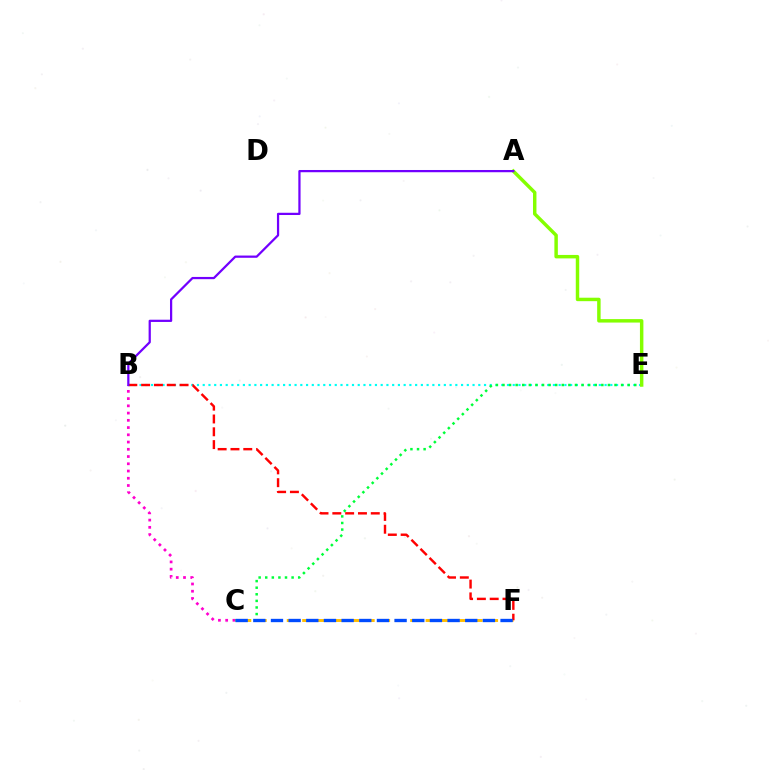{('B', 'C'): [{'color': '#ff00cf', 'line_style': 'dotted', 'thickness': 1.97}], ('B', 'E'): [{'color': '#00fff6', 'line_style': 'dotted', 'thickness': 1.56}], ('C', 'E'): [{'color': '#00ff39', 'line_style': 'dotted', 'thickness': 1.79}], ('C', 'F'): [{'color': '#ffbd00', 'line_style': 'dashed', 'thickness': 2.1}, {'color': '#004bff', 'line_style': 'dashed', 'thickness': 2.4}], ('B', 'F'): [{'color': '#ff0000', 'line_style': 'dashed', 'thickness': 1.74}], ('A', 'E'): [{'color': '#84ff00', 'line_style': 'solid', 'thickness': 2.49}], ('A', 'B'): [{'color': '#7200ff', 'line_style': 'solid', 'thickness': 1.61}]}